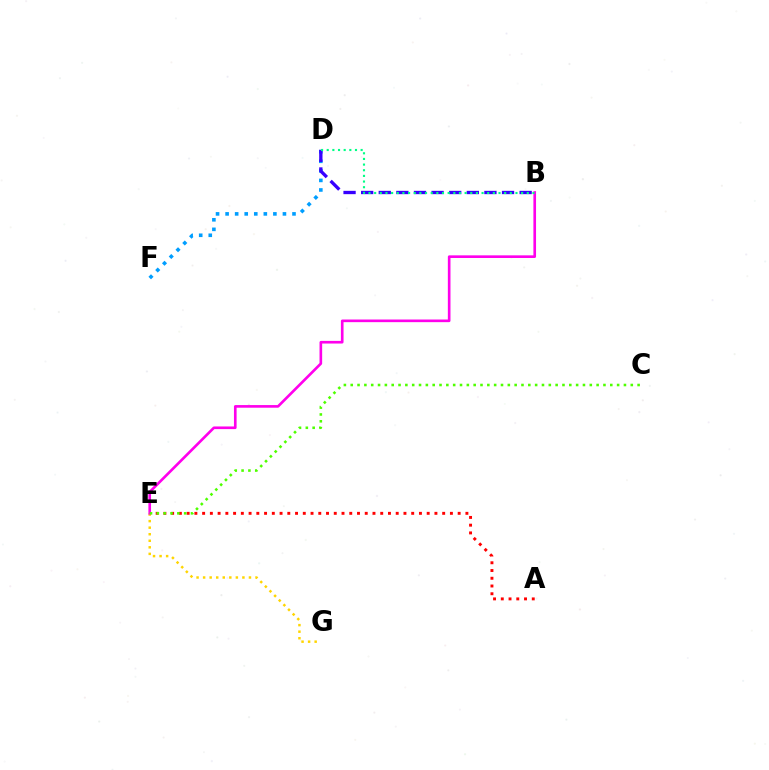{('A', 'E'): [{'color': '#ff0000', 'line_style': 'dotted', 'thickness': 2.1}], ('D', 'F'): [{'color': '#009eff', 'line_style': 'dotted', 'thickness': 2.6}], ('E', 'G'): [{'color': '#ffd500', 'line_style': 'dotted', 'thickness': 1.78}], ('B', 'D'): [{'color': '#3700ff', 'line_style': 'dashed', 'thickness': 2.39}, {'color': '#00ff86', 'line_style': 'dotted', 'thickness': 1.54}], ('B', 'E'): [{'color': '#ff00ed', 'line_style': 'solid', 'thickness': 1.9}], ('C', 'E'): [{'color': '#4fff00', 'line_style': 'dotted', 'thickness': 1.86}]}